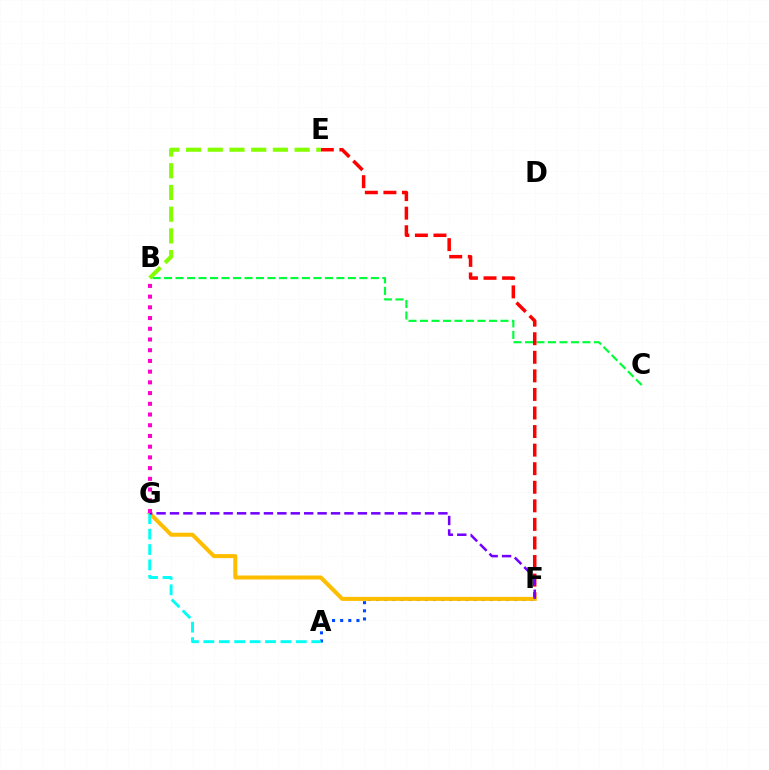{('A', 'F'): [{'color': '#004bff', 'line_style': 'dotted', 'thickness': 2.21}], ('B', 'C'): [{'color': '#00ff39', 'line_style': 'dashed', 'thickness': 1.56}], ('E', 'F'): [{'color': '#ff0000', 'line_style': 'dashed', 'thickness': 2.52}], ('B', 'E'): [{'color': '#84ff00', 'line_style': 'dashed', 'thickness': 2.95}], ('F', 'G'): [{'color': '#ffbd00', 'line_style': 'solid', 'thickness': 2.9}, {'color': '#7200ff', 'line_style': 'dashed', 'thickness': 1.82}], ('A', 'G'): [{'color': '#00fff6', 'line_style': 'dashed', 'thickness': 2.09}], ('B', 'G'): [{'color': '#ff00cf', 'line_style': 'dotted', 'thickness': 2.91}]}